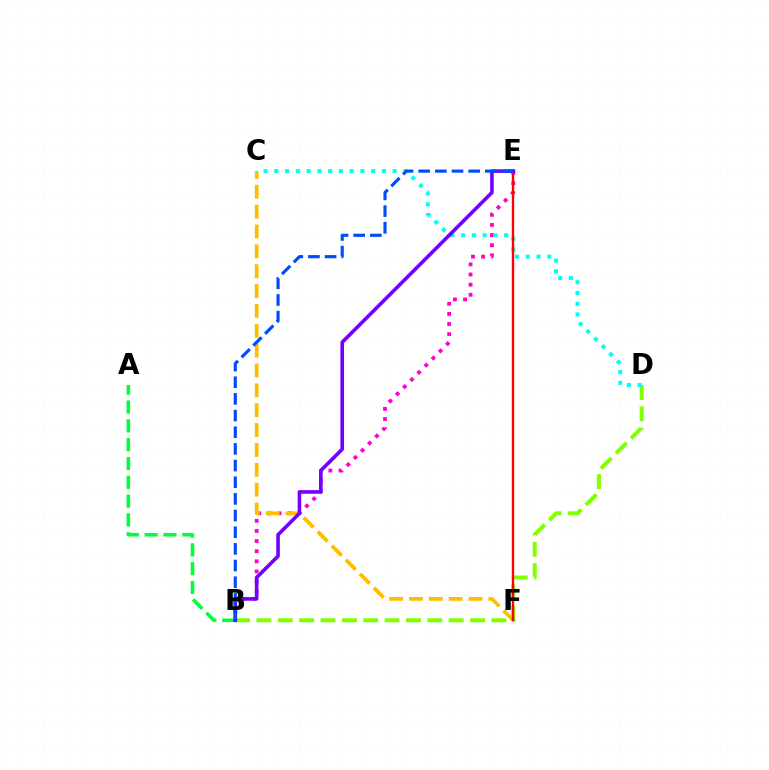{('B', 'D'): [{'color': '#84ff00', 'line_style': 'dashed', 'thickness': 2.9}], ('B', 'E'): [{'color': '#ff00cf', 'line_style': 'dotted', 'thickness': 2.75}, {'color': '#7200ff', 'line_style': 'solid', 'thickness': 2.6}, {'color': '#004bff', 'line_style': 'dashed', 'thickness': 2.26}], ('C', 'F'): [{'color': '#ffbd00', 'line_style': 'dashed', 'thickness': 2.7}], ('C', 'D'): [{'color': '#00fff6', 'line_style': 'dotted', 'thickness': 2.92}], ('A', 'B'): [{'color': '#00ff39', 'line_style': 'dashed', 'thickness': 2.56}], ('E', 'F'): [{'color': '#ff0000', 'line_style': 'solid', 'thickness': 1.72}]}